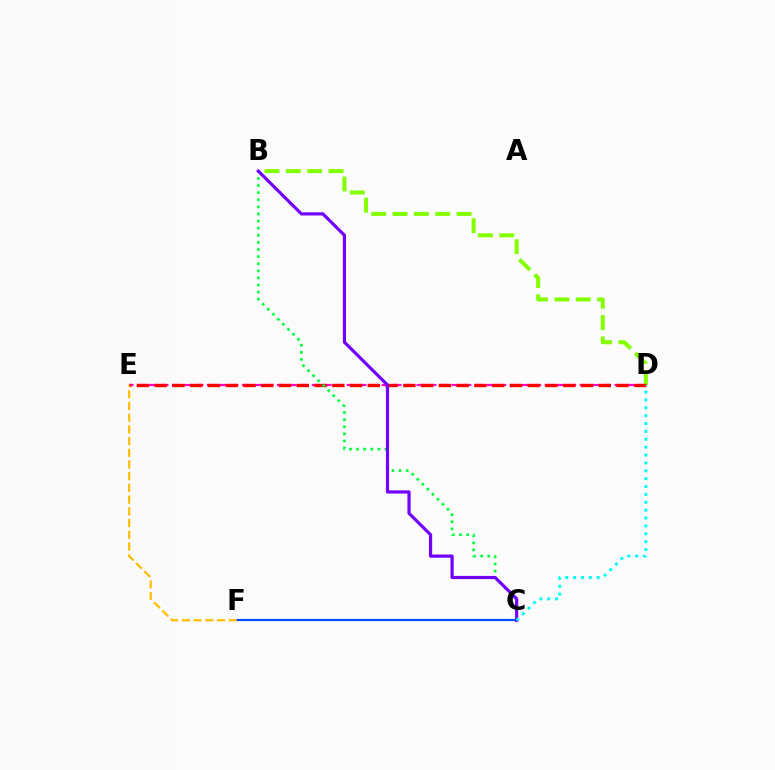{('D', 'E'): [{'color': '#ff00cf', 'line_style': 'dashed', 'thickness': 1.58}, {'color': '#ff0000', 'line_style': 'dashed', 'thickness': 2.41}], ('C', 'F'): [{'color': '#004bff', 'line_style': 'solid', 'thickness': 1.57}], ('B', 'D'): [{'color': '#84ff00', 'line_style': 'dashed', 'thickness': 2.9}], ('E', 'F'): [{'color': '#ffbd00', 'line_style': 'dashed', 'thickness': 1.59}], ('B', 'C'): [{'color': '#00ff39', 'line_style': 'dotted', 'thickness': 1.93}, {'color': '#7200ff', 'line_style': 'solid', 'thickness': 2.3}], ('C', 'D'): [{'color': '#00fff6', 'line_style': 'dotted', 'thickness': 2.14}]}